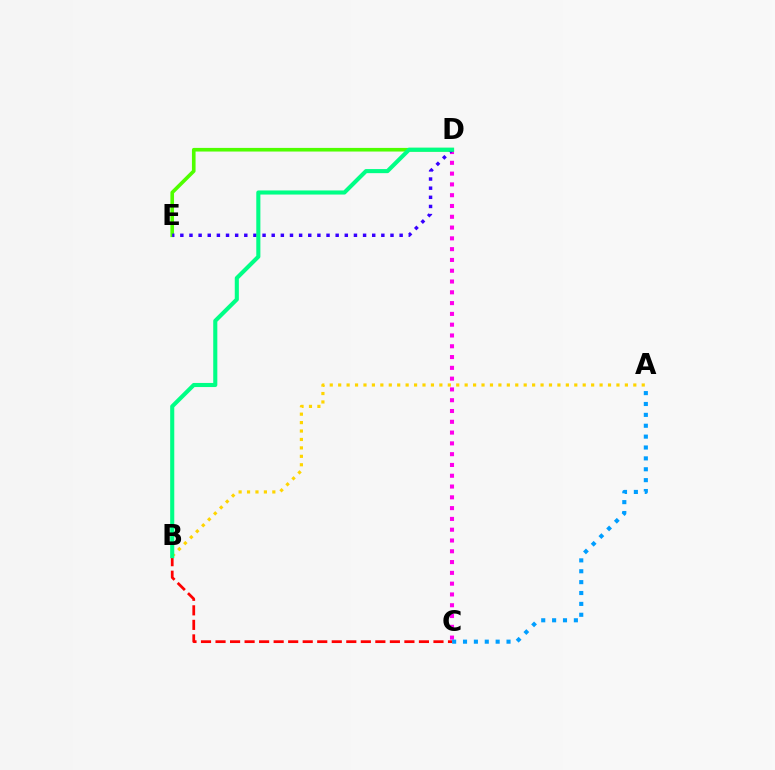{('C', 'D'): [{'color': '#ff00ed', 'line_style': 'dotted', 'thickness': 2.93}], ('D', 'E'): [{'color': '#4fff00', 'line_style': 'solid', 'thickness': 2.61}, {'color': '#3700ff', 'line_style': 'dotted', 'thickness': 2.48}], ('A', 'C'): [{'color': '#009eff', 'line_style': 'dotted', 'thickness': 2.96}], ('B', 'C'): [{'color': '#ff0000', 'line_style': 'dashed', 'thickness': 1.97}], ('A', 'B'): [{'color': '#ffd500', 'line_style': 'dotted', 'thickness': 2.29}], ('B', 'D'): [{'color': '#00ff86', 'line_style': 'solid', 'thickness': 2.95}]}